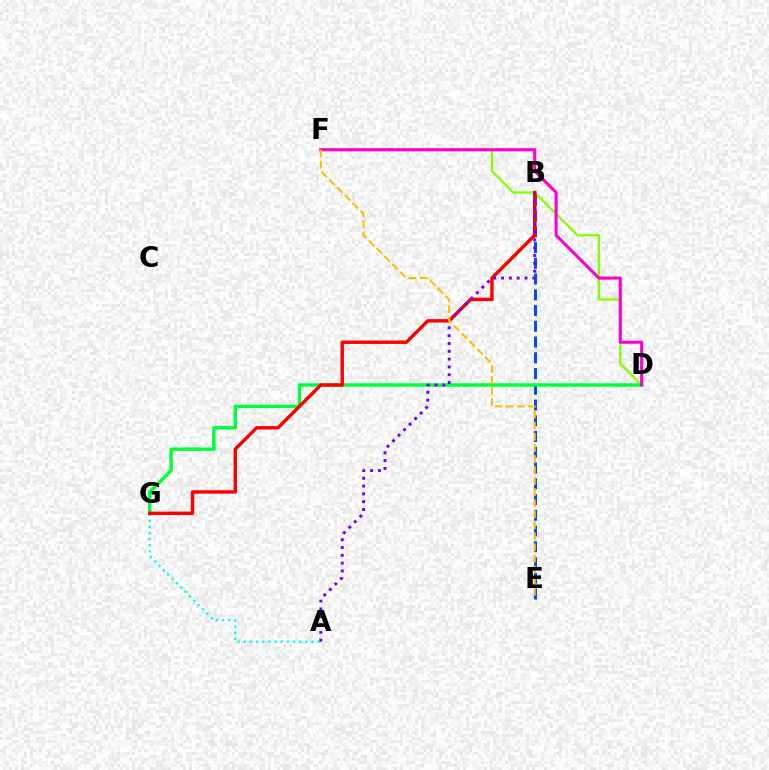{('D', 'F'): [{'color': '#84ff00', 'line_style': 'solid', 'thickness': 1.66}, {'color': '#ff00cf', 'line_style': 'solid', 'thickness': 2.23}], ('A', 'G'): [{'color': '#00fff6', 'line_style': 'dotted', 'thickness': 1.67}], ('B', 'E'): [{'color': '#004bff', 'line_style': 'dashed', 'thickness': 2.14}], ('D', 'G'): [{'color': '#00ff39', 'line_style': 'solid', 'thickness': 2.46}], ('B', 'G'): [{'color': '#ff0000', 'line_style': 'solid', 'thickness': 2.47}], ('A', 'B'): [{'color': '#7200ff', 'line_style': 'dotted', 'thickness': 2.12}], ('E', 'F'): [{'color': '#ffbd00', 'line_style': 'dashed', 'thickness': 1.5}]}